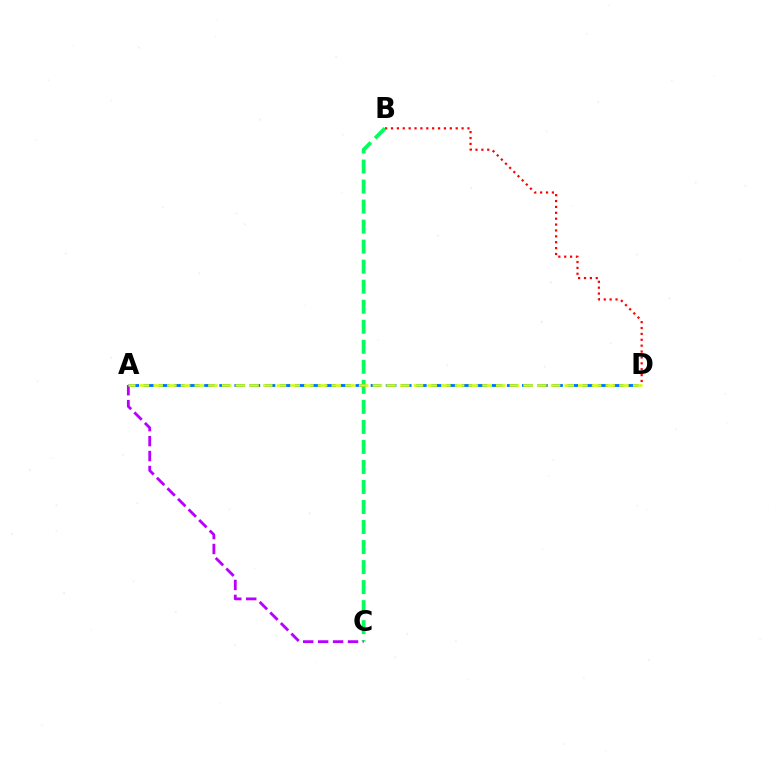{('B', 'D'): [{'color': '#ff0000', 'line_style': 'dotted', 'thickness': 1.6}], ('B', 'C'): [{'color': '#00ff5c', 'line_style': 'dashed', 'thickness': 2.72}], ('A', 'D'): [{'color': '#0074ff', 'line_style': 'dashed', 'thickness': 2.06}, {'color': '#d1ff00', 'line_style': 'dashed', 'thickness': 1.86}], ('A', 'C'): [{'color': '#b900ff', 'line_style': 'dashed', 'thickness': 2.03}]}